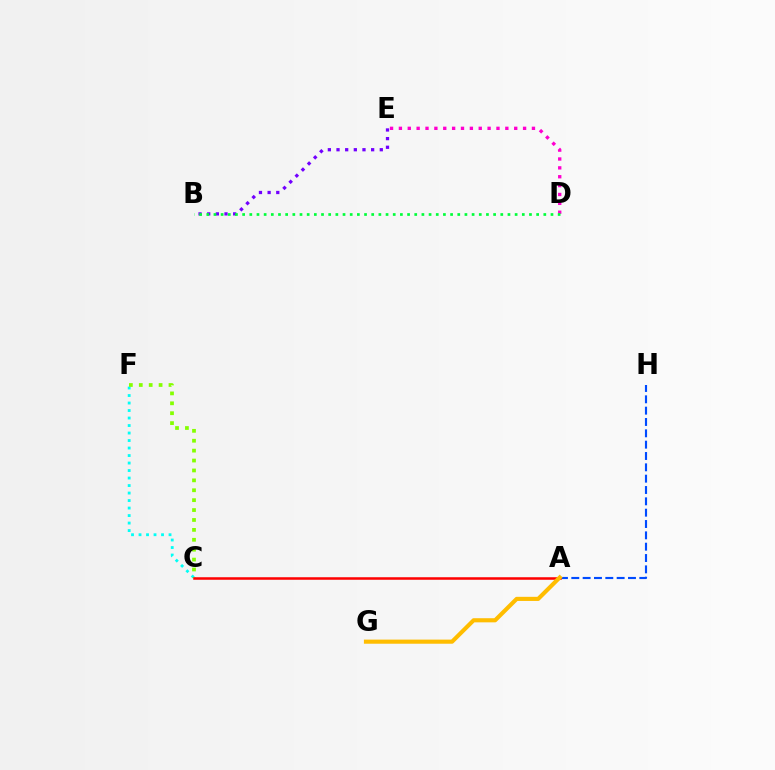{('C', 'F'): [{'color': '#00fff6', 'line_style': 'dotted', 'thickness': 2.04}, {'color': '#84ff00', 'line_style': 'dotted', 'thickness': 2.69}], ('A', 'H'): [{'color': '#004bff', 'line_style': 'dashed', 'thickness': 1.54}], ('A', 'C'): [{'color': '#ff0000', 'line_style': 'solid', 'thickness': 1.82}], ('B', 'E'): [{'color': '#7200ff', 'line_style': 'dotted', 'thickness': 2.35}], ('A', 'G'): [{'color': '#ffbd00', 'line_style': 'solid', 'thickness': 2.97}], ('D', 'E'): [{'color': '#ff00cf', 'line_style': 'dotted', 'thickness': 2.41}], ('B', 'D'): [{'color': '#00ff39', 'line_style': 'dotted', 'thickness': 1.95}]}